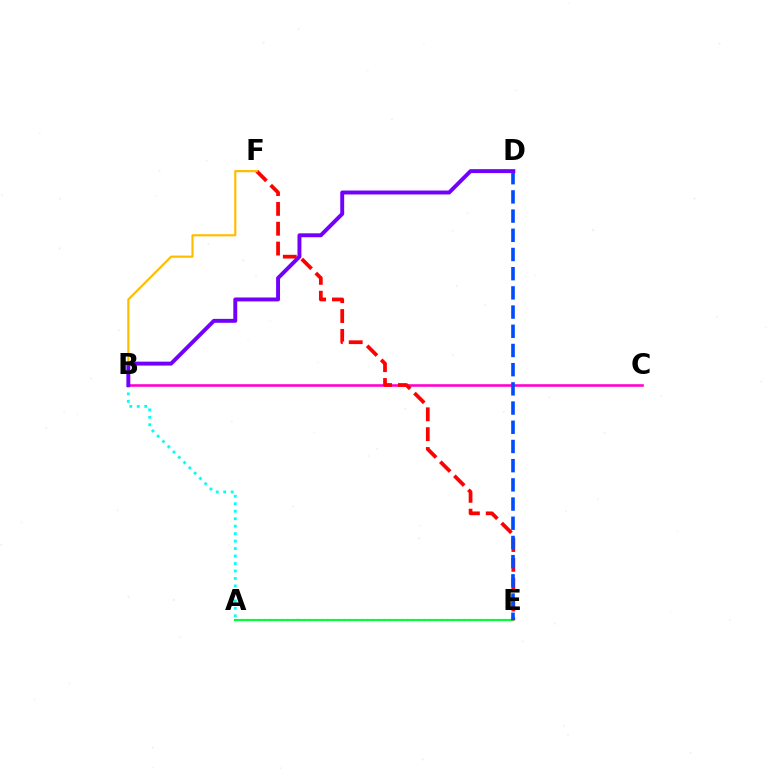{('A', 'E'): [{'color': '#84ff00', 'line_style': 'dotted', 'thickness': 1.55}, {'color': '#00ff39', 'line_style': 'solid', 'thickness': 1.52}], ('B', 'C'): [{'color': '#ff00cf', 'line_style': 'solid', 'thickness': 1.87}], ('E', 'F'): [{'color': '#ff0000', 'line_style': 'dashed', 'thickness': 2.7}], ('B', 'F'): [{'color': '#ffbd00', 'line_style': 'solid', 'thickness': 1.57}], ('D', 'E'): [{'color': '#004bff', 'line_style': 'dashed', 'thickness': 2.61}], ('A', 'B'): [{'color': '#00fff6', 'line_style': 'dotted', 'thickness': 2.03}], ('B', 'D'): [{'color': '#7200ff', 'line_style': 'solid', 'thickness': 2.83}]}